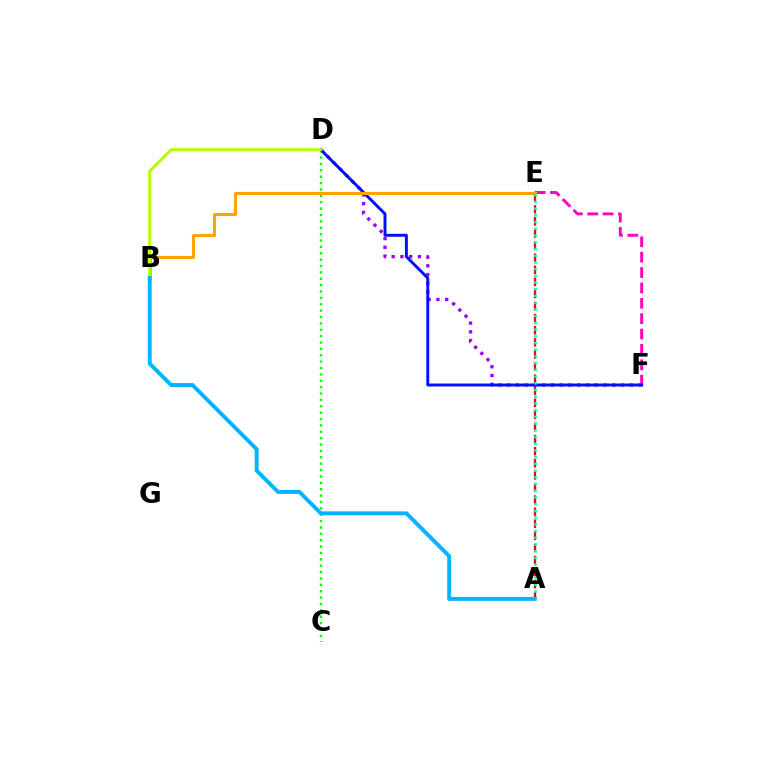{('D', 'F'): [{'color': '#9b00ff', 'line_style': 'dotted', 'thickness': 2.38}, {'color': '#0010ff', 'line_style': 'solid', 'thickness': 2.12}], ('C', 'D'): [{'color': '#08ff00', 'line_style': 'dotted', 'thickness': 1.73}], ('E', 'F'): [{'color': '#ff00bd', 'line_style': 'dashed', 'thickness': 2.09}], ('A', 'E'): [{'color': '#ff0000', 'line_style': 'dashed', 'thickness': 1.64}, {'color': '#00ff9d', 'line_style': 'dotted', 'thickness': 1.82}], ('B', 'E'): [{'color': '#ffa500', 'line_style': 'solid', 'thickness': 2.25}], ('B', 'D'): [{'color': '#b3ff00', 'line_style': 'solid', 'thickness': 2.15}], ('A', 'B'): [{'color': '#00b5ff', 'line_style': 'solid', 'thickness': 2.83}]}